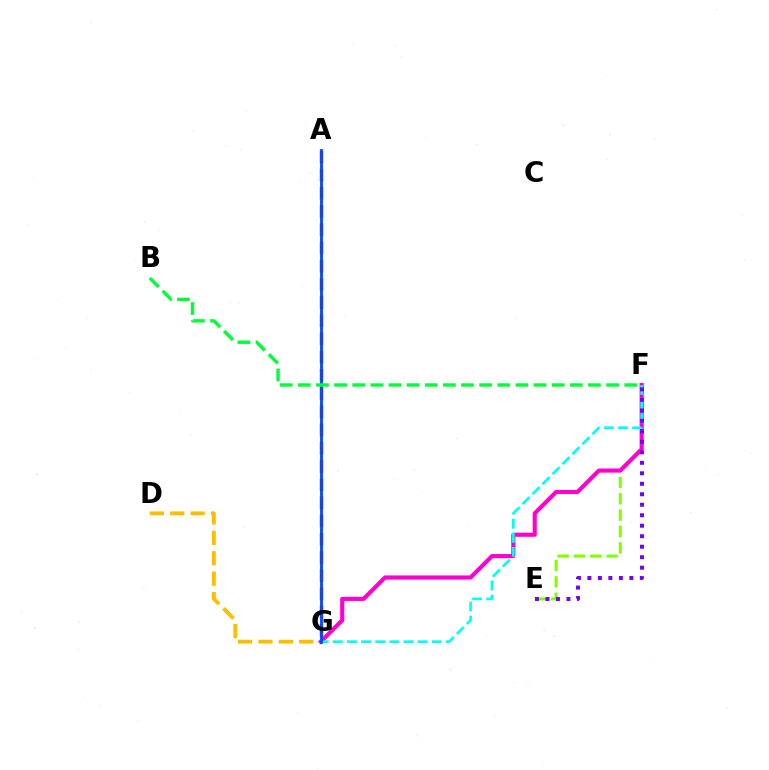{('A', 'G'): [{'color': '#ff0000', 'line_style': 'dashed', 'thickness': 2.47}, {'color': '#004bff', 'line_style': 'solid', 'thickness': 2.02}], ('D', 'G'): [{'color': '#ffbd00', 'line_style': 'dashed', 'thickness': 2.77}], ('E', 'F'): [{'color': '#84ff00', 'line_style': 'dashed', 'thickness': 2.22}, {'color': '#7200ff', 'line_style': 'dotted', 'thickness': 2.85}], ('F', 'G'): [{'color': '#ff00cf', 'line_style': 'solid', 'thickness': 2.97}, {'color': '#00fff6', 'line_style': 'dashed', 'thickness': 1.92}], ('B', 'F'): [{'color': '#00ff39', 'line_style': 'dashed', 'thickness': 2.46}]}